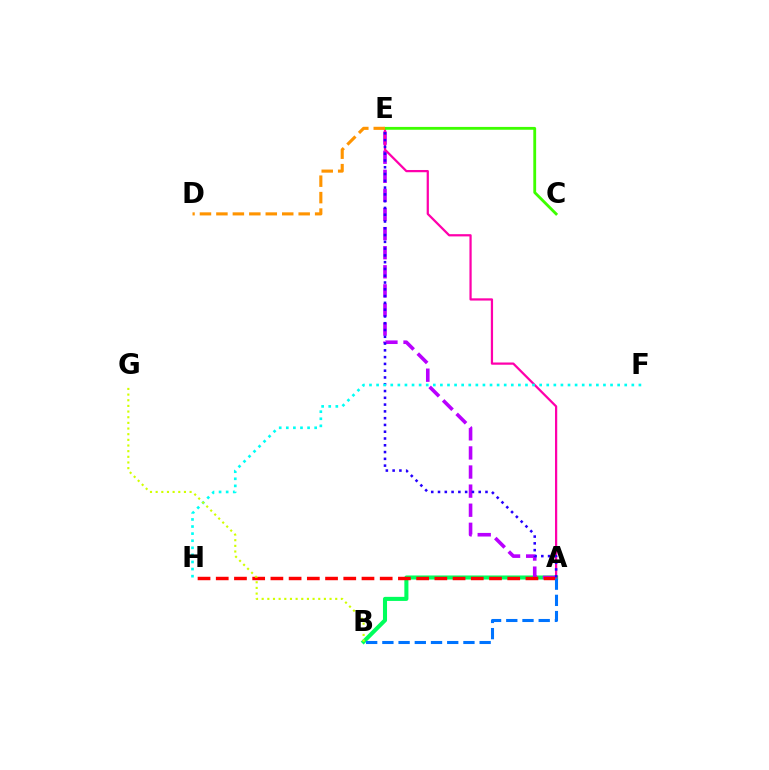{('A', 'B'): [{'color': '#00ff5c', 'line_style': 'solid', 'thickness': 2.93}, {'color': '#0074ff', 'line_style': 'dashed', 'thickness': 2.2}], ('A', 'E'): [{'color': '#b900ff', 'line_style': 'dashed', 'thickness': 2.59}, {'color': '#ff00ac', 'line_style': 'solid', 'thickness': 1.61}, {'color': '#2500ff', 'line_style': 'dotted', 'thickness': 1.84}], ('A', 'H'): [{'color': '#ff0000', 'line_style': 'dashed', 'thickness': 2.47}], ('C', 'E'): [{'color': '#3dff00', 'line_style': 'solid', 'thickness': 2.04}], ('D', 'E'): [{'color': '#ff9400', 'line_style': 'dashed', 'thickness': 2.24}], ('F', 'H'): [{'color': '#00fff6', 'line_style': 'dotted', 'thickness': 1.93}], ('B', 'G'): [{'color': '#d1ff00', 'line_style': 'dotted', 'thickness': 1.54}]}